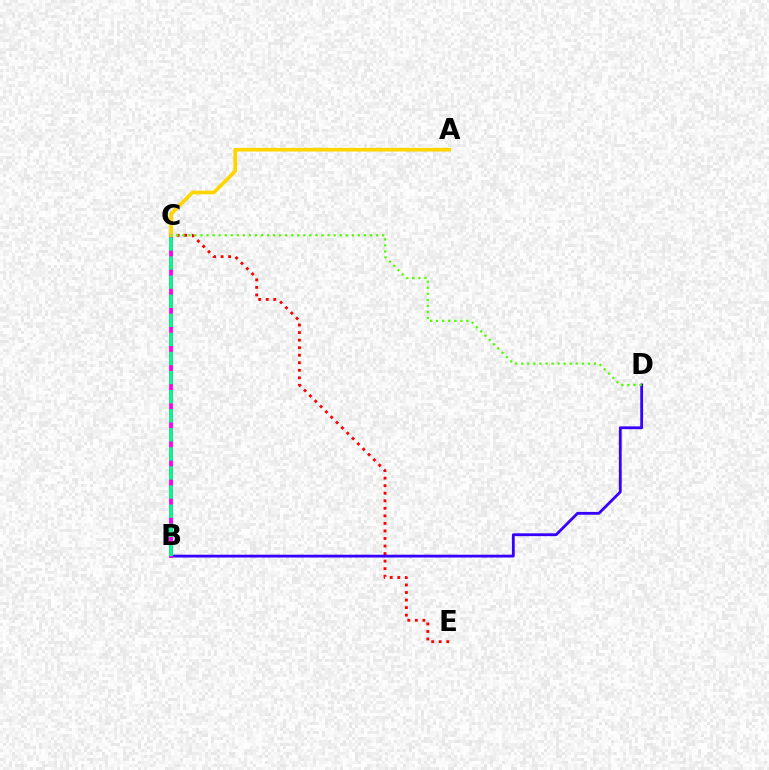{('C', 'E'): [{'color': '#ff0000', 'line_style': 'dotted', 'thickness': 2.05}], ('B', 'C'): [{'color': '#009eff', 'line_style': 'dotted', 'thickness': 2.21}, {'color': '#ff00ed', 'line_style': 'solid', 'thickness': 2.69}, {'color': '#00ff86', 'line_style': 'dashed', 'thickness': 2.59}], ('B', 'D'): [{'color': '#3700ff', 'line_style': 'solid', 'thickness': 2.03}], ('A', 'C'): [{'color': '#ffd500', 'line_style': 'solid', 'thickness': 2.64}], ('C', 'D'): [{'color': '#4fff00', 'line_style': 'dotted', 'thickness': 1.64}]}